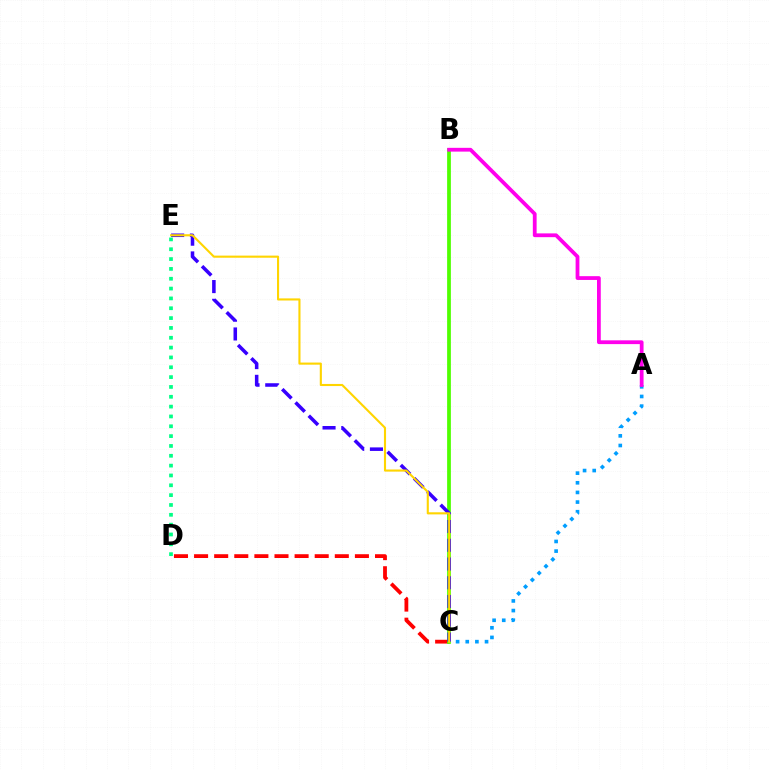{('C', 'D'): [{'color': '#ff0000', 'line_style': 'dashed', 'thickness': 2.73}], ('A', 'C'): [{'color': '#009eff', 'line_style': 'dotted', 'thickness': 2.62}], ('B', 'C'): [{'color': '#4fff00', 'line_style': 'solid', 'thickness': 2.7}], ('C', 'E'): [{'color': '#3700ff', 'line_style': 'dashed', 'thickness': 2.55}, {'color': '#ffd500', 'line_style': 'solid', 'thickness': 1.52}], ('A', 'B'): [{'color': '#ff00ed', 'line_style': 'solid', 'thickness': 2.72}], ('D', 'E'): [{'color': '#00ff86', 'line_style': 'dotted', 'thickness': 2.67}]}